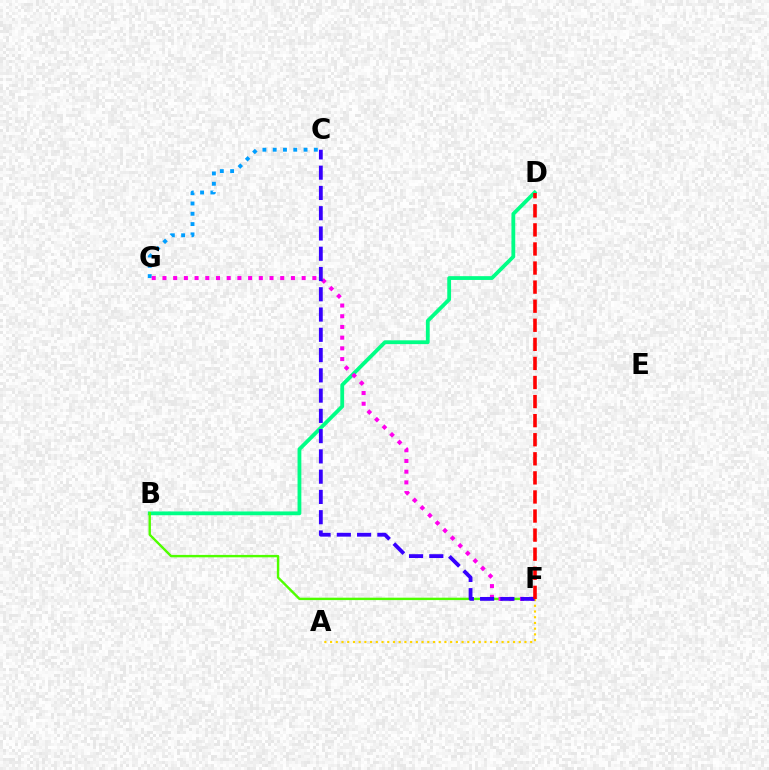{('B', 'D'): [{'color': '#00ff86', 'line_style': 'solid', 'thickness': 2.73}], ('B', 'F'): [{'color': '#4fff00', 'line_style': 'solid', 'thickness': 1.73}], ('C', 'G'): [{'color': '#009eff', 'line_style': 'dotted', 'thickness': 2.79}], ('F', 'G'): [{'color': '#ff00ed', 'line_style': 'dotted', 'thickness': 2.91}], ('A', 'F'): [{'color': '#ffd500', 'line_style': 'dotted', 'thickness': 1.55}], ('C', 'F'): [{'color': '#3700ff', 'line_style': 'dashed', 'thickness': 2.75}], ('D', 'F'): [{'color': '#ff0000', 'line_style': 'dashed', 'thickness': 2.59}]}